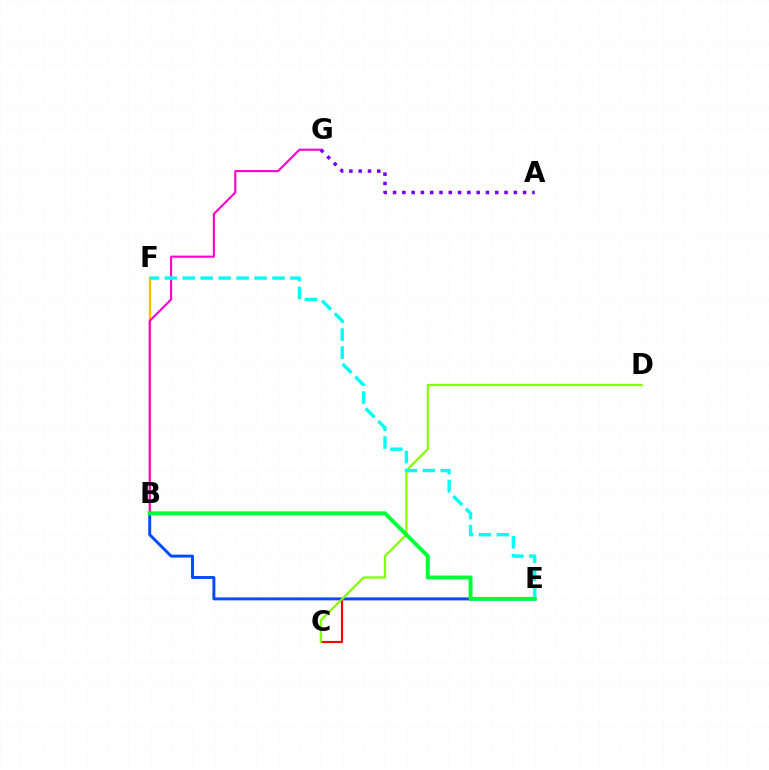{('B', 'F'): [{'color': '#ffbd00', 'line_style': 'solid', 'thickness': 1.68}], ('B', 'G'): [{'color': '#ff00cf', 'line_style': 'solid', 'thickness': 1.52}], ('C', 'E'): [{'color': '#ff0000', 'line_style': 'solid', 'thickness': 1.55}], ('A', 'G'): [{'color': '#7200ff', 'line_style': 'dotted', 'thickness': 2.52}], ('B', 'E'): [{'color': '#004bff', 'line_style': 'solid', 'thickness': 2.11}, {'color': '#00ff39', 'line_style': 'solid', 'thickness': 2.86}], ('C', 'D'): [{'color': '#84ff00', 'line_style': 'solid', 'thickness': 1.6}], ('E', 'F'): [{'color': '#00fff6', 'line_style': 'dashed', 'thickness': 2.44}]}